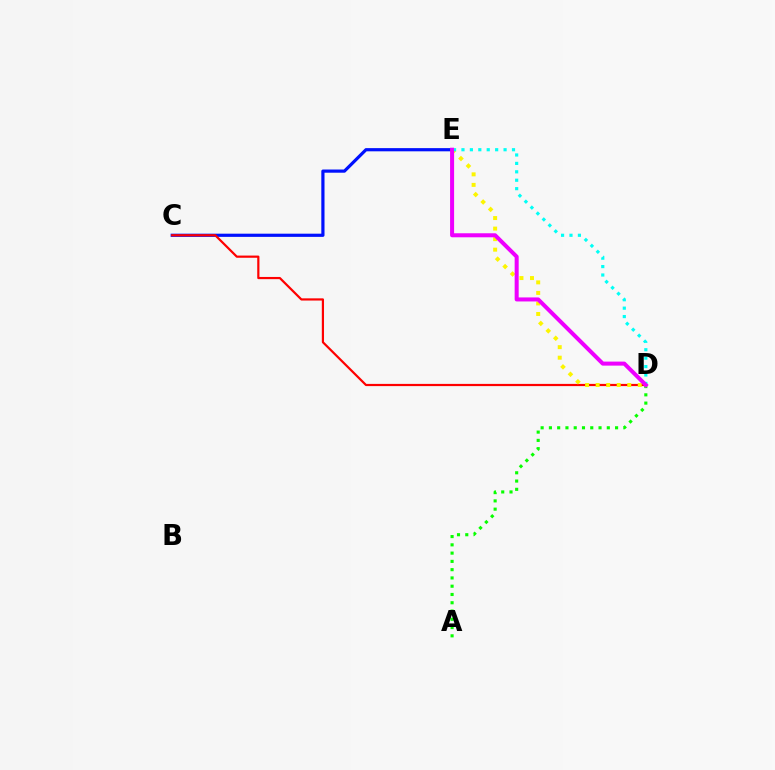{('C', 'E'): [{'color': '#0010ff', 'line_style': 'solid', 'thickness': 2.3}], ('A', 'D'): [{'color': '#08ff00', 'line_style': 'dotted', 'thickness': 2.25}], ('C', 'D'): [{'color': '#ff0000', 'line_style': 'solid', 'thickness': 1.59}], ('D', 'E'): [{'color': '#fcf500', 'line_style': 'dotted', 'thickness': 2.86}, {'color': '#00fff6', 'line_style': 'dotted', 'thickness': 2.29}, {'color': '#ee00ff', 'line_style': 'solid', 'thickness': 2.9}]}